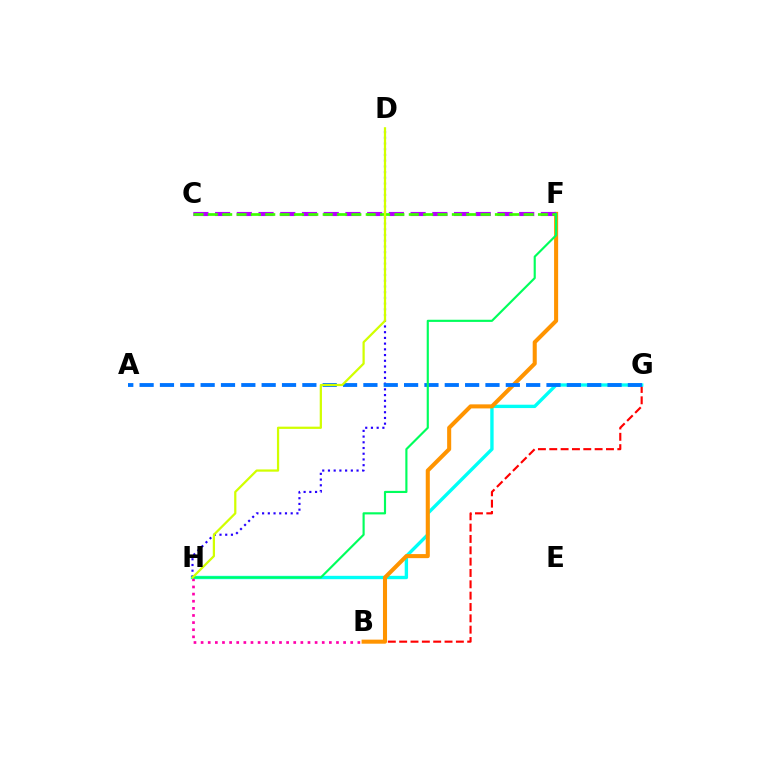{('B', 'G'): [{'color': '#ff0000', 'line_style': 'dashed', 'thickness': 1.54}], ('G', 'H'): [{'color': '#00fff6', 'line_style': 'solid', 'thickness': 2.42}], ('B', 'H'): [{'color': '#ff00ac', 'line_style': 'dotted', 'thickness': 1.94}], ('D', 'H'): [{'color': '#2500ff', 'line_style': 'dotted', 'thickness': 1.55}, {'color': '#d1ff00', 'line_style': 'solid', 'thickness': 1.61}], ('B', 'F'): [{'color': '#ff9400', 'line_style': 'solid', 'thickness': 2.92}], ('A', 'G'): [{'color': '#0074ff', 'line_style': 'dashed', 'thickness': 2.76}], ('C', 'F'): [{'color': '#b900ff', 'line_style': 'dashed', 'thickness': 2.95}, {'color': '#3dff00', 'line_style': 'dashed', 'thickness': 1.95}], ('F', 'H'): [{'color': '#00ff5c', 'line_style': 'solid', 'thickness': 1.55}]}